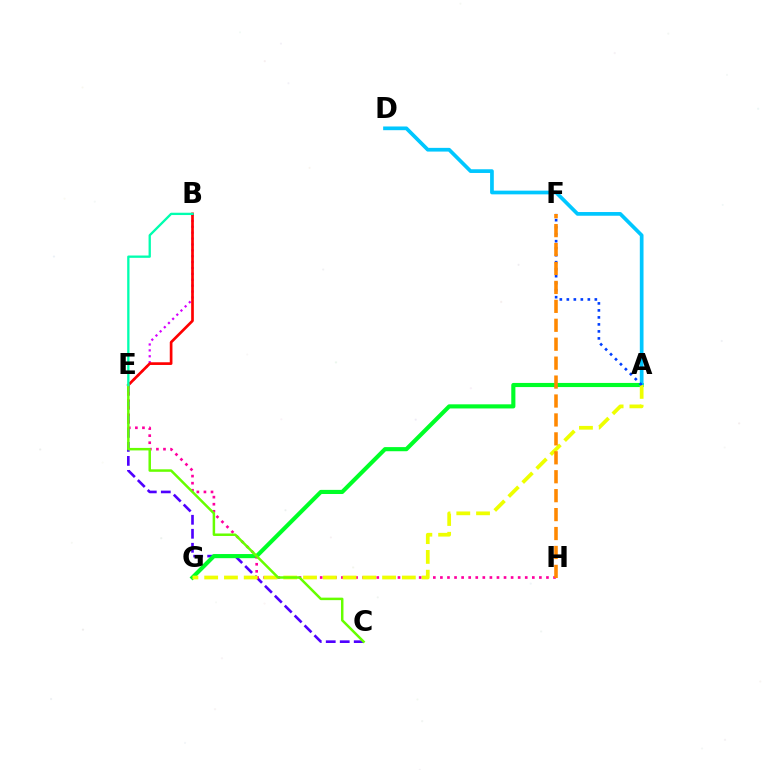{('C', 'E'): [{'color': '#4f00ff', 'line_style': 'dashed', 'thickness': 1.9}, {'color': '#66ff00', 'line_style': 'solid', 'thickness': 1.8}], ('A', 'G'): [{'color': '#00ff27', 'line_style': 'solid', 'thickness': 2.97}, {'color': '#eeff00', 'line_style': 'dashed', 'thickness': 2.69}], ('E', 'H'): [{'color': '#ff00a0', 'line_style': 'dotted', 'thickness': 1.92}], ('A', 'D'): [{'color': '#00c7ff', 'line_style': 'solid', 'thickness': 2.67}], ('B', 'E'): [{'color': '#d600ff', 'line_style': 'dotted', 'thickness': 1.6}, {'color': '#ff0000', 'line_style': 'solid', 'thickness': 1.94}, {'color': '#00ffaf', 'line_style': 'solid', 'thickness': 1.67}], ('A', 'F'): [{'color': '#003fff', 'line_style': 'dotted', 'thickness': 1.9}], ('F', 'H'): [{'color': '#ff8800', 'line_style': 'dashed', 'thickness': 2.57}]}